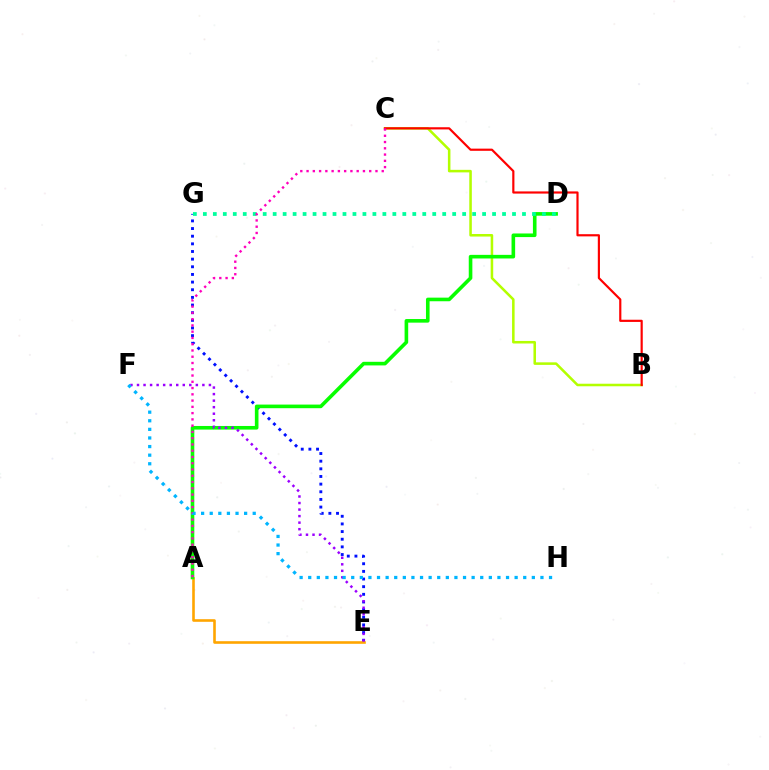{('B', 'C'): [{'color': '#b3ff00', 'line_style': 'solid', 'thickness': 1.83}, {'color': '#ff0000', 'line_style': 'solid', 'thickness': 1.57}], ('E', 'G'): [{'color': '#0010ff', 'line_style': 'dotted', 'thickness': 2.08}], ('A', 'E'): [{'color': '#ffa500', 'line_style': 'solid', 'thickness': 1.88}], ('A', 'D'): [{'color': '#08ff00', 'line_style': 'solid', 'thickness': 2.6}], ('D', 'G'): [{'color': '#00ff9d', 'line_style': 'dotted', 'thickness': 2.71}], ('A', 'C'): [{'color': '#ff00bd', 'line_style': 'dotted', 'thickness': 1.7}], ('E', 'F'): [{'color': '#9b00ff', 'line_style': 'dotted', 'thickness': 1.78}], ('F', 'H'): [{'color': '#00b5ff', 'line_style': 'dotted', 'thickness': 2.34}]}